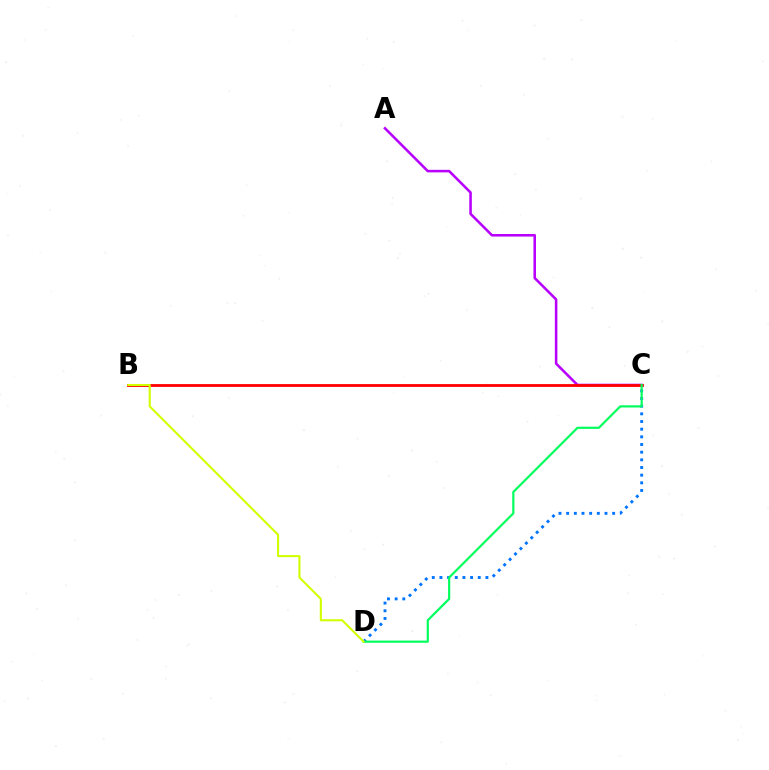{('A', 'C'): [{'color': '#b900ff', 'line_style': 'solid', 'thickness': 1.84}], ('C', 'D'): [{'color': '#0074ff', 'line_style': 'dotted', 'thickness': 2.08}, {'color': '#00ff5c', 'line_style': 'solid', 'thickness': 1.57}], ('B', 'C'): [{'color': '#ff0000', 'line_style': 'solid', 'thickness': 2.03}], ('B', 'D'): [{'color': '#d1ff00', 'line_style': 'solid', 'thickness': 1.5}]}